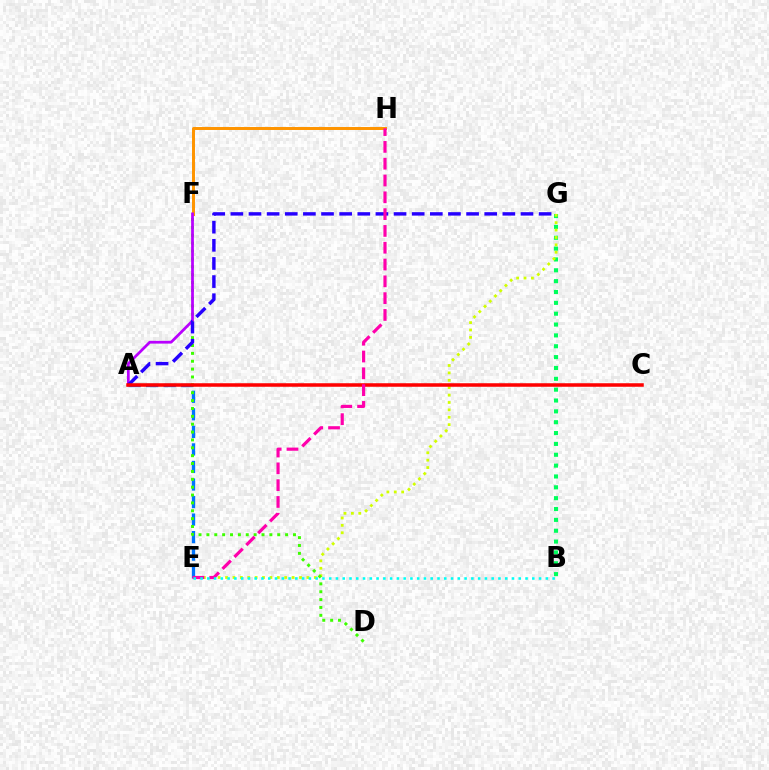{('B', 'G'): [{'color': '#00ff5c', 'line_style': 'dotted', 'thickness': 2.95}], ('A', 'E'): [{'color': '#0074ff', 'line_style': 'dashed', 'thickness': 2.38}], ('F', 'H'): [{'color': '#ff9400', 'line_style': 'solid', 'thickness': 2.14}], ('E', 'G'): [{'color': '#d1ff00', 'line_style': 'dotted', 'thickness': 2.01}], ('D', 'F'): [{'color': '#3dff00', 'line_style': 'dotted', 'thickness': 2.14}], ('A', 'F'): [{'color': '#b900ff', 'line_style': 'solid', 'thickness': 1.99}], ('A', 'G'): [{'color': '#2500ff', 'line_style': 'dashed', 'thickness': 2.46}], ('A', 'C'): [{'color': '#ff0000', 'line_style': 'solid', 'thickness': 2.54}], ('E', 'H'): [{'color': '#ff00ac', 'line_style': 'dashed', 'thickness': 2.28}], ('B', 'E'): [{'color': '#00fff6', 'line_style': 'dotted', 'thickness': 1.84}]}